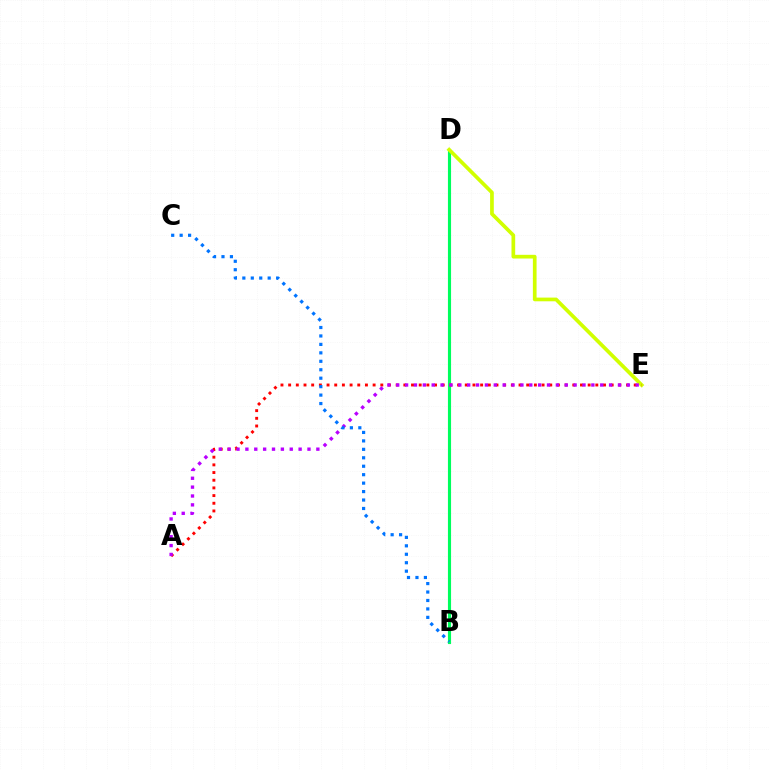{('B', 'D'): [{'color': '#00ff5c', 'line_style': 'solid', 'thickness': 2.25}], ('D', 'E'): [{'color': '#d1ff00', 'line_style': 'solid', 'thickness': 2.67}], ('A', 'E'): [{'color': '#ff0000', 'line_style': 'dotted', 'thickness': 2.09}, {'color': '#b900ff', 'line_style': 'dotted', 'thickness': 2.41}], ('B', 'C'): [{'color': '#0074ff', 'line_style': 'dotted', 'thickness': 2.3}]}